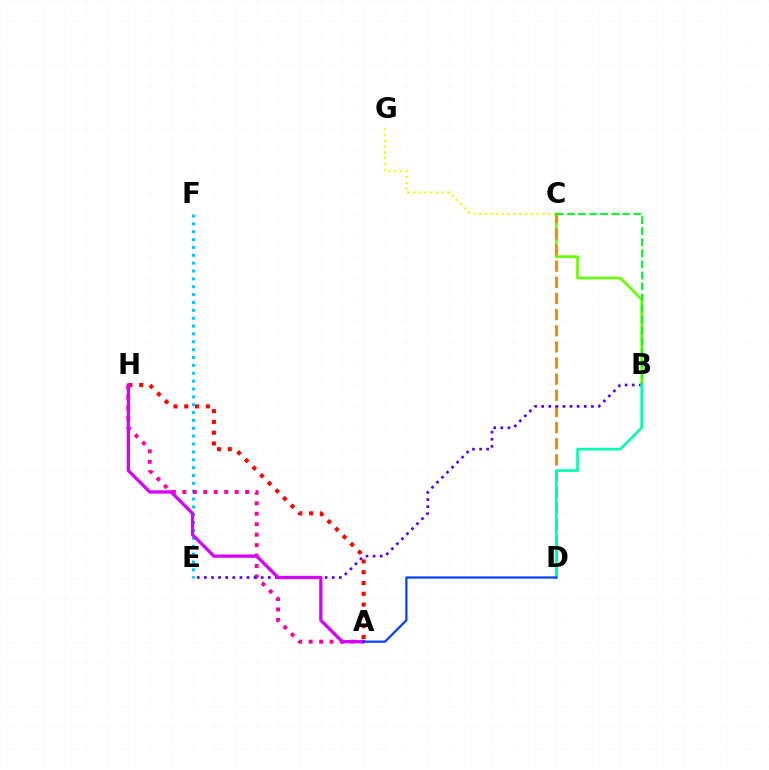{('C', 'G'): [{'color': '#eeff00', 'line_style': 'dotted', 'thickness': 1.56}], ('E', 'F'): [{'color': '#00c7ff', 'line_style': 'dotted', 'thickness': 2.14}], ('B', 'C'): [{'color': '#66ff00', 'line_style': 'solid', 'thickness': 1.91}, {'color': '#00ff27', 'line_style': 'dashed', 'thickness': 1.5}], ('C', 'D'): [{'color': '#ff8800', 'line_style': 'dashed', 'thickness': 2.19}], ('A', 'H'): [{'color': '#ff00a0', 'line_style': 'dotted', 'thickness': 2.84}, {'color': '#ff0000', 'line_style': 'dotted', 'thickness': 2.93}, {'color': '#d600ff', 'line_style': 'solid', 'thickness': 2.36}], ('B', 'E'): [{'color': '#4f00ff', 'line_style': 'dotted', 'thickness': 1.93}], ('B', 'D'): [{'color': '#00ffaf', 'line_style': 'solid', 'thickness': 1.91}], ('A', 'D'): [{'color': '#003fff', 'line_style': 'solid', 'thickness': 1.57}]}